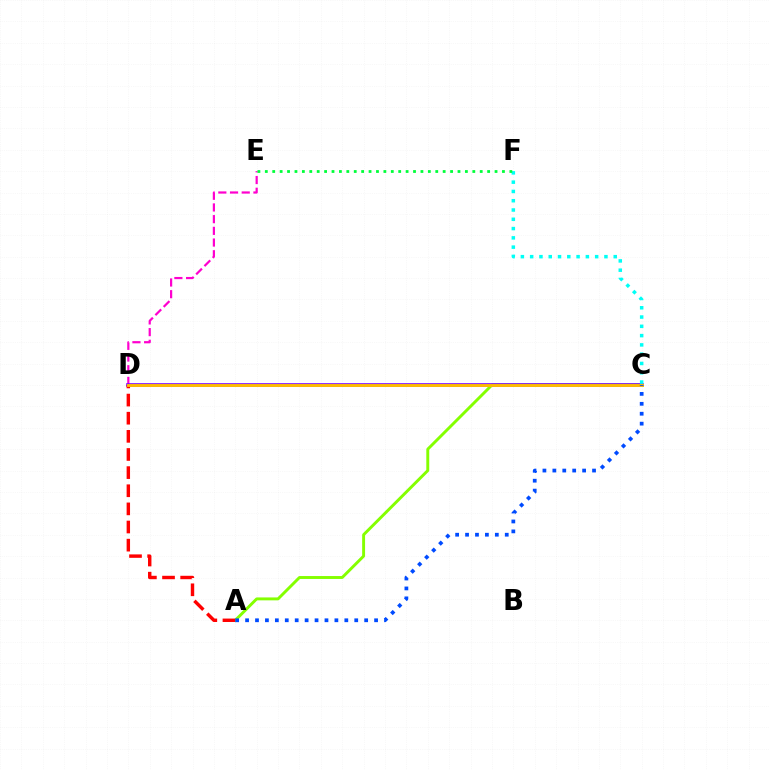{('D', 'E'): [{'color': '#ff00cf', 'line_style': 'dashed', 'thickness': 1.59}], ('A', 'C'): [{'color': '#84ff00', 'line_style': 'solid', 'thickness': 2.1}, {'color': '#004bff', 'line_style': 'dotted', 'thickness': 2.7}], ('C', 'D'): [{'color': '#7200ff', 'line_style': 'solid', 'thickness': 2.58}, {'color': '#ffbd00', 'line_style': 'solid', 'thickness': 2.09}], ('C', 'F'): [{'color': '#00fff6', 'line_style': 'dotted', 'thickness': 2.52}], ('A', 'D'): [{'color': '#ff0000', 'line_style': 'dashed', 'thickness': 2.46}], ('E', 'F'): [{'color': '#00ff39', 'line_style': 'dotted', 'thickness': 2.01}]}